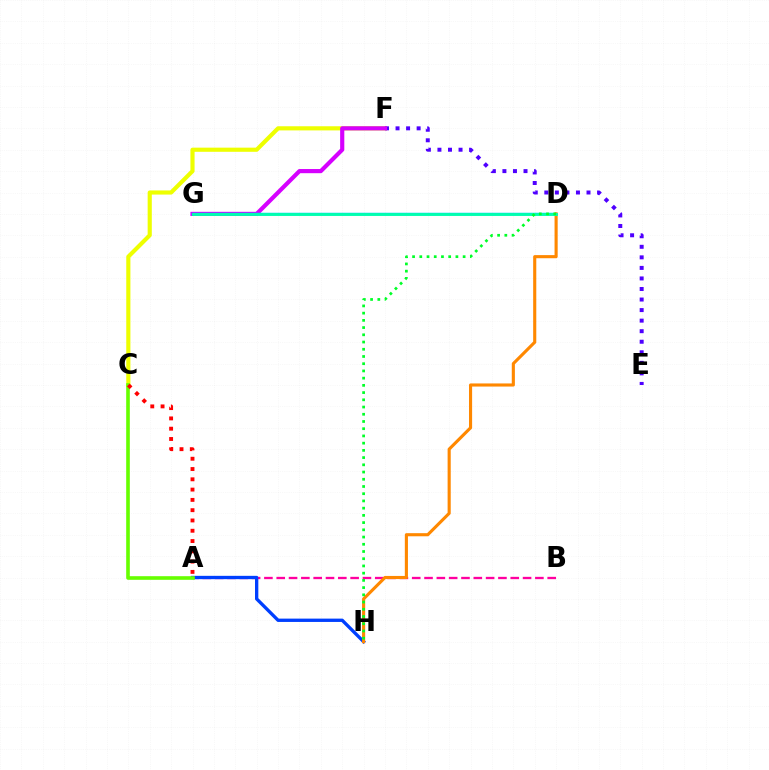{('A', 'B'): [{'color': '#ff00a0', 'line_style': 'dashed', 'thickness': 1.67}], ('A', 'H'): [{'color': '#003fff', 'line_style': 'solid', 'thickness': 2.4}], ('C', 'F'): [{'color': '#eeff00', 'line_style': 'solid', 'thickness': 2.99}], ('E', 'F'): [{'color': '#4f00ff', 'line_style': 'dotted', 'thickness': 2.87}], ('F', 'G'): [{'color': '#d600ff', 'line_style': 'solid', 'thickness': 3.0}], ('D', 'G'): [{'color': '#00c7ff', 'line_style': 'solid', 'thickness': 1.78}, {'color': '#00ffaf', 'line_style': 'solid', 'thickness': 2.07}], ('A', 'C'): [{'color': '#66ff00', 'line_style': 'solid', 'thickness': 2.61}, {'color': '#ff0000', 'line_style': 'dotted', 'thickness': 2.79}], ('D', 'H'): [{'color': '#ff8800', 'line_style': 'solid', 'thickness': 2.24}, {'color': '#00ff27', 'line_style': 'dotted', 'thickness': 1.96}]}